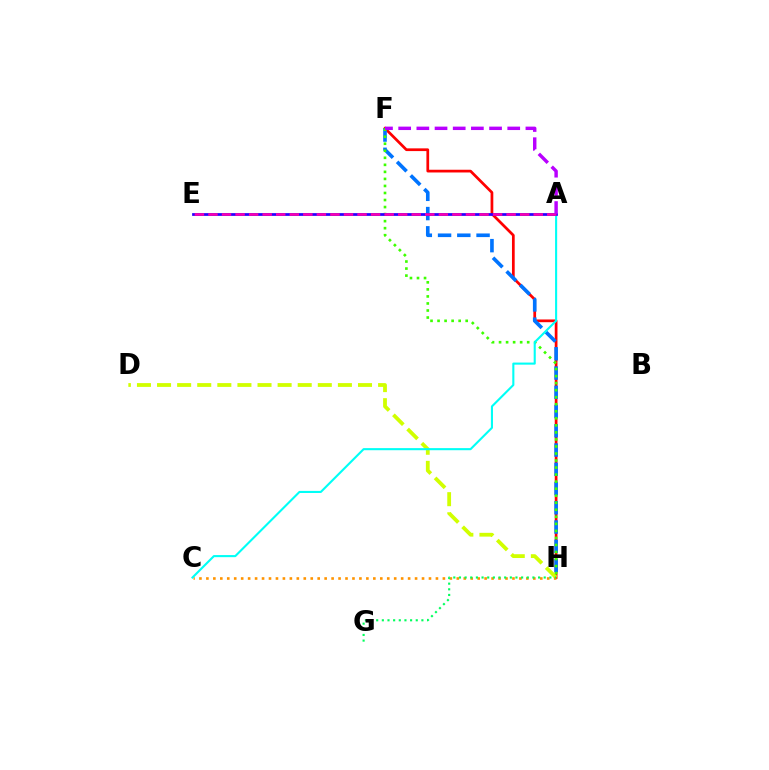{('F', 'H'): [{'color': '#ff0000', 'line_style': 'solid', 'thickness': 1.96}, {'color': '#0074ff', 'line_style': 'dashed', 'thickness': 2.61}, {'color': '#3dff00', 'line_style': 'dotted', 'thickness': 1.91}], ('D', 'H'): [{'color': '#d1ff00', 'line_style': 'dashed', 'thickness': 2.73}], ('C', 'H'): [{'color': '#ff9400', 'line_style': 'dotted', 'thickness': 1.89}], ('G', 'H'): [{'color': '#00ff5c', 'line_style': 'dotted', 'thickness': 1.54}], ('A', 'C'): [{'color': '#00fff6', 'line_style': 'solid', 'thickness': 1.51}], ('A', 'E'): [{'color': '#2500ff', 'line_style': 'solid', 'thickness': 1.98}, {'color': '#ff00ac', 'line_style': 'dashed', 'thickness': 1.84}], ('A', 'F'): [{'color': '#b900ff', 'line_style': 'dashed', 'thickness': 2.47}]}